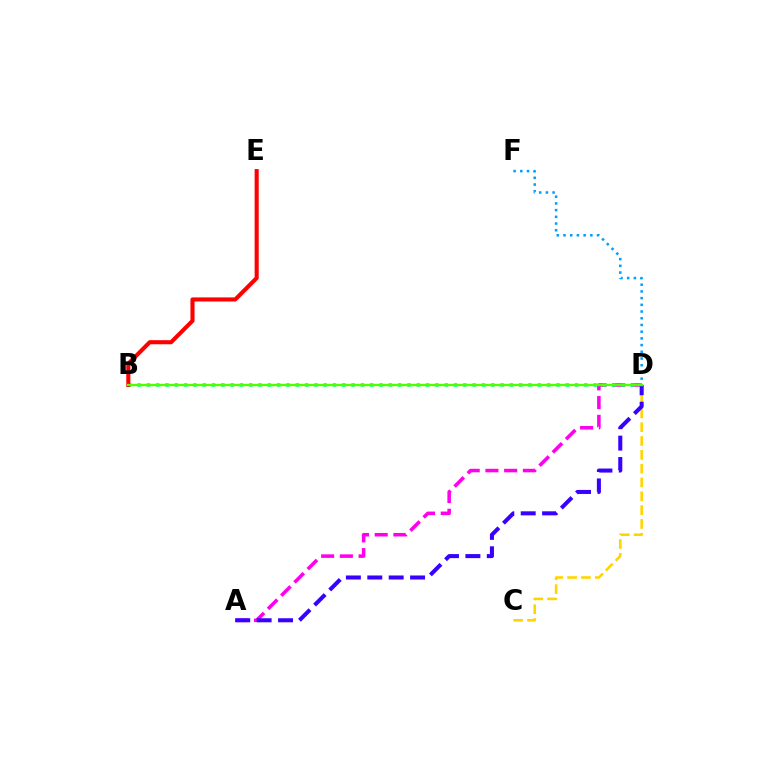{('A', 'D'): [{'color': '#ff00ed', 'line_style': 'dashed', 'thickness': 2.54}, {'color': '#3700ff', 'line_style': 'dashed', 'thickness': 2.91}], ('B', 'D'): [{'color': '#00ff86', 'line_style': 'dotted', 'thickness': 2.53}, {'color': '#4fff00', 'line_style': 'solid', 'thickness': 1.69}], ('D', 'F'): [{'color': '#009eff', 'line_style': 'dotted', 'thickness': 1.82}], ('B', 'E'): [{'color': '#ff0000', 'line_style': 'solid', 'thickness': 2.94}], ('C', 'D'): [{'color': '#ffd500', 'line_style': 'dashed', 'thickness': 1.88}]}